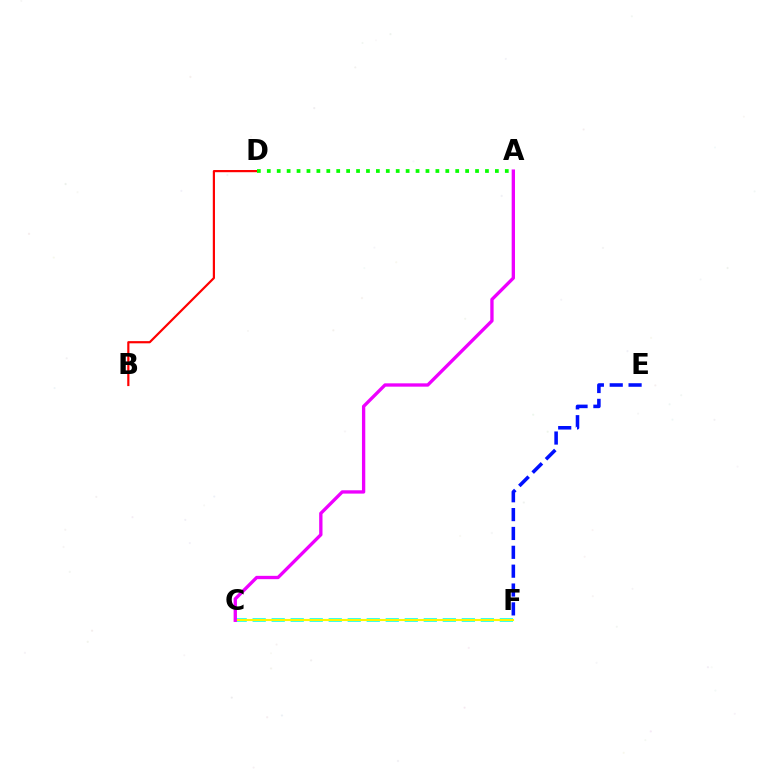{('C', 'F'): [{'color': '#00fff6', 'line_style': 'dashed', 'thickness': 2.58}, {'color': '#fcf500', 'line_style': 'solid', 'thickness': 1.53}], ('B', 'D'): [{'color': '#ff0000', 'line_style': 'solid', 'thickness': 1.58}], ('A', 'C'): [{'color': '#ee00ff', 'line_style': 'solid', 'thickness': 2.4}], ('E', 'F'): [{'color': '#0010ff', 'line_style': 'dashed', 'thickness': 2.56}], ('A', 'D'): [{'color': '#08ff00', 'line_style': 'dotted', 'thickness': 2.69}]}